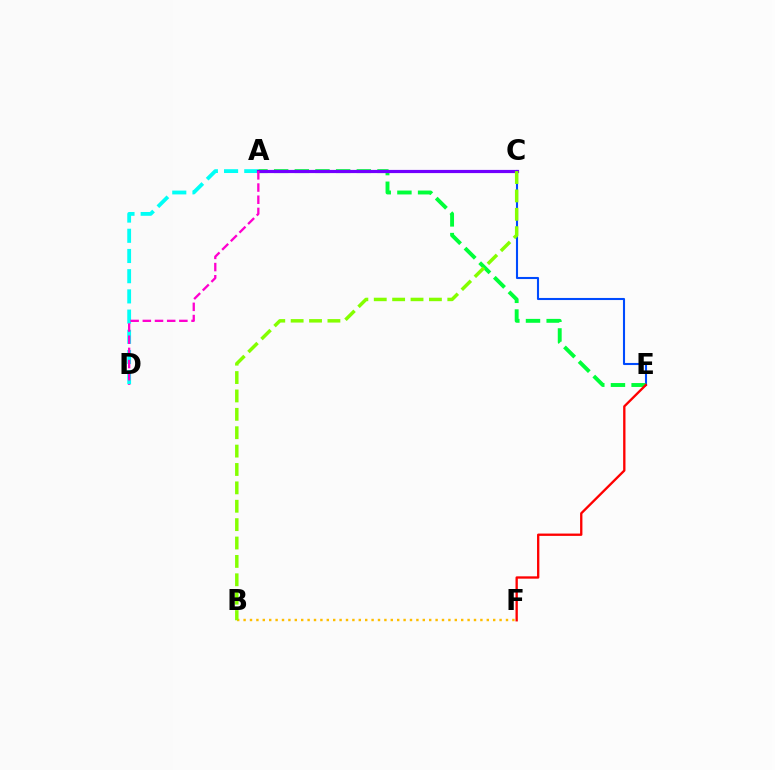{('A', 'D'): [{'color': '#00fff6', 'line_style': 'dashed', 'thickness': 2.74}, {'color': '#ff00cf', 'line_style': 'dashed', 'thickness': 1.65}], ('B', 'F'): [{'color': '#ffbd00', 'line_style': 'dotted', 'thickness': 1.74}], ('C', 'E'): [{'color': '#004bff', 'line_style': 'solid', 'thickness': 1.51}], ('A', 'E'): [{'color': '#00ff39', 'line_style': 'dashed', 'thickness': 2.81}], ('E', 'F'): [{'color': '#ff0000', 'line_style': 'solid', 'thickness': 1.68}], ('A', 'C'): [{'color': '#7200ff', 'line_style': 'solid', 'thickness': 2.29}], ('B', 'C'): [{'color': '#84ff00', 'line_style': 'dashed', 'thickness': 2.5}]}